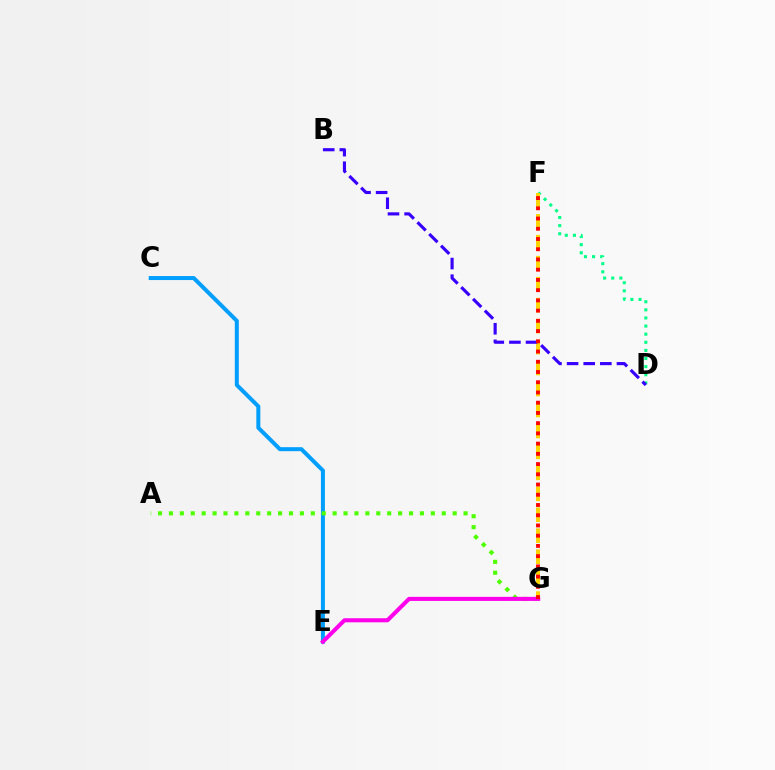{('C', 'E'): [{'color': '#009eff', 'line_style': 'solid', 'thickness': 2.88}], ('D', 'F'): [{'color': '#00ff86', 'line_style': 'dotted', 'thickness': 2.2}], ('A', 'G'): [{'color': '#4fff00', 'line_style': 'dotted', 'thickness': 2.97}], ('E', 'G'): [{'color': '#ff00ed', 'line_style': 'solid', 'thickness': 2.93}], ('F', 'G'): [{'color': '#ffd500', 'line_style': 'dashed', 'thickness': 2.85}, {'color': '#ff0000', 'line_style': 'dotted', 'thickness': 2.78}], ('B', 'D'): [{'color': '#3700ff', 'line_style': 'dashed', 'thickness': 2.26}]}